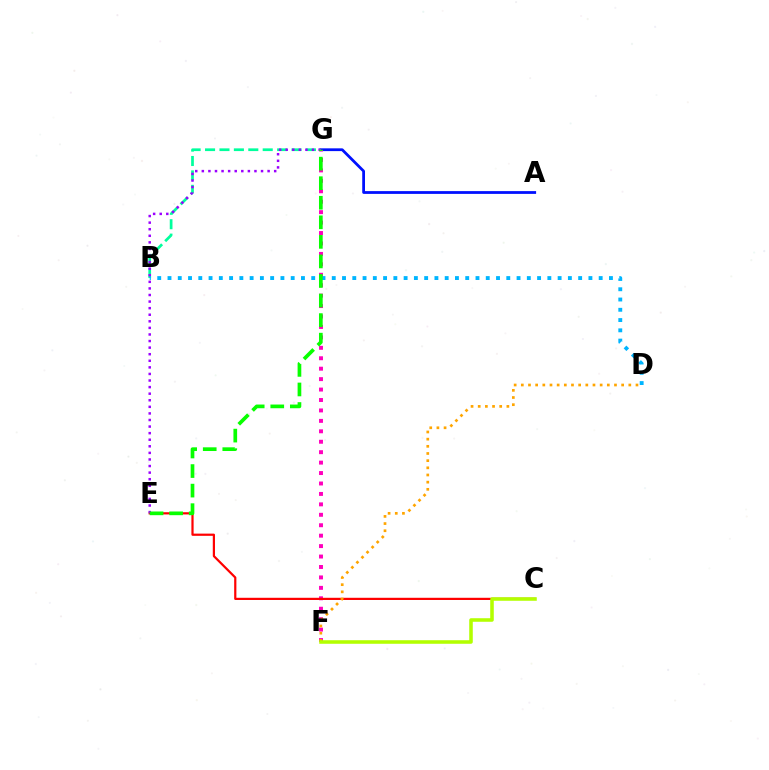{('A', 'G'): [{'color': '#0010ff', 'line_style': 'solid', 'thickness': 1.99}], ('F', 'G'): [{'color': '#ff00bd', 'line_style': 'dotted', 'thickness': 2.84}], ('C', 'E'): [{'color': '#ff0000', 'line_style': 'solid', 'thickness': 1.59}], ('D', 'F'): [{'color': '#ffa500', 'line_style': 'dotted', 'thickness': 1.95}], ('B', 'G'): [{'color': '#00ff9d', 'line_style': 'dashed', 'thickness': 1.96}], ('E', 'G'): [{'color': '#9b00ff', 'line_style': 'dotted', 'thickness': 1.79}, {'color': '#08ff00', 'line_style': 'dashed', 'thickness': 2.66}], ('B', 'D'): [{'color': '#00b5ff', 'line_style': 'dotted', 'thickness': 2.79}], ('C', 'F'): [{'color': '#b3ff00', 'line_style': 'solid', 'thickness': 2.56}]}